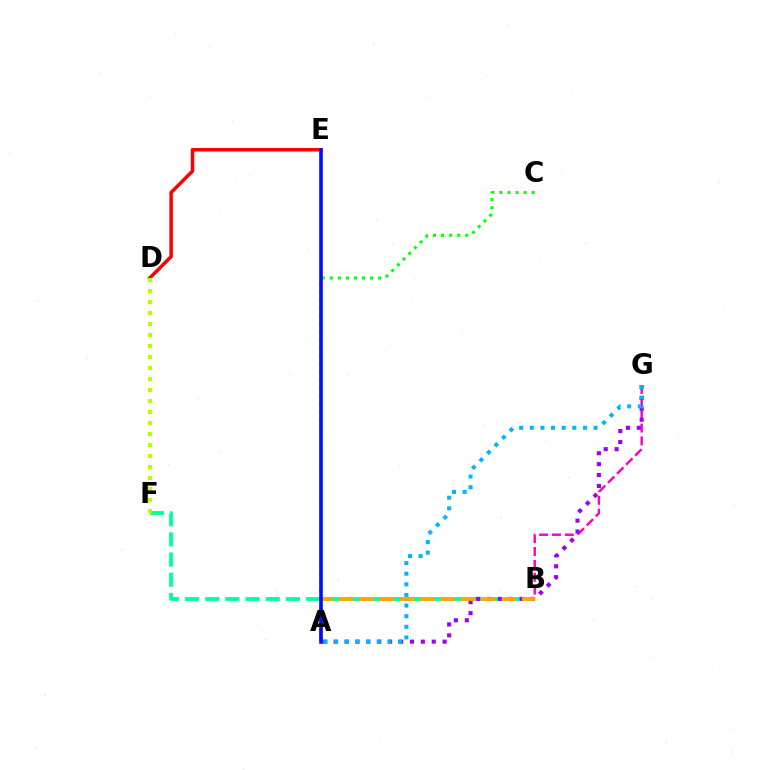{('B', 'F'): [{'color': '#00ff9d', 'line_style': 'dashed', 'thickness': 2.74}], ('D', 'E'): [{'color': '#ff0000', 'line_style': 'solid', 'thickness': 2.52}], ('B', 'G'): [{'color': '#ff00bd', 'line_style': 'dashed', 'thickness': 1.75}], ('A', 'C'): [{'color': '#08ff00', 'line_style': 'dotted', 'thickness': 2.19}], ('A', 'G'): [{'color': '#9b00ff', 'line_style': 'dotted', 'thickness': 2.96}, {'color': '#00b5ff', 'line_style': 'dotted', 'thickness': 2.89}], ('A', 'B'): [{'color': '#ffa500', 'line_style': 'dashed', 'thickness': 2.76}], ('D', 'F'): [{'color': '#b3ff00', 'line_style': 'dotted', 'thickness': 2.99}], ('A', 'E'): [{'color': '#0010ff', 'line_style': 'solid', 'thickness': 2.61}]}